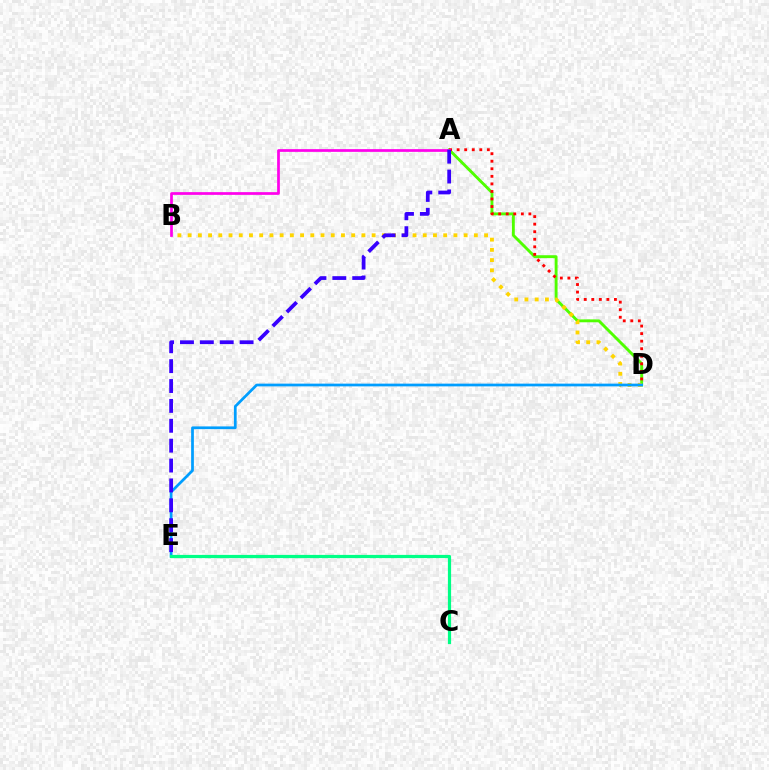{('A', 'D'): [{'color': '#4fff00', 'line_style': 'solid', 'thickness': 2.08}, {'color': '#ff0000', 'line_style': 'dotted', 'thickness': 2.05}], ('B', 'D'): [{'color': '#ffd500', 'line_style': 'dotted', 'thickness': 2.78}], ('D', 'E'): [{'color': '#009eff', 'line_style': 'solid', 'thickness': 1.97}], ('C', 'E'): [{'color': '#00ff86', 'line_style': 'solid', 'thickness': 2.31}], ('A', 'B'): [{'color': '#ff00ed', 'line_style': 'solid', 'thickness': 1.96}], ('A', 'E'): [{'color': '#3700ff', 'line_style': 'dashed', 'thickness': 2.7}]}